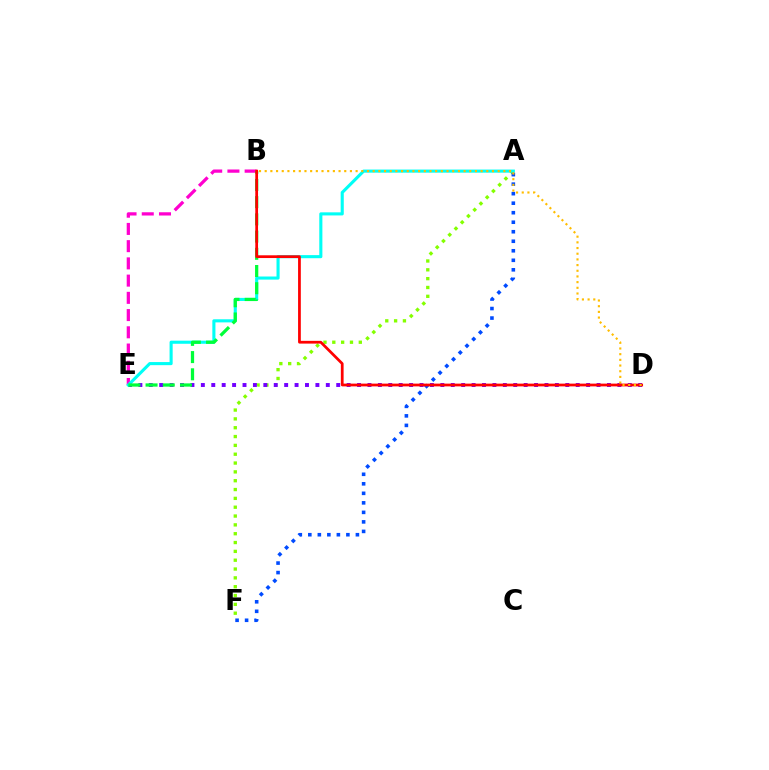{('B', 'E'): [{'color': '#ff00cf', 'line_style': 'dashed', 'thickness': 2.34}, {'color': '#00ff39', 'line_style': 'dashed', 'thickness': 2.34}], ('A', 'F'): [{'color': '#84ff00', 'line_style': 'dotted', 'thickness': 2.4}, {'color': '#004bff', 'line_style': 'dotted', 'thickness': 2.59}], ('D', 'E'): [{'color': '#7200ff', 'line_style': 'dotted', 'thickness': 2.83}], ('A', 'E'): [{'color': '#00fff6', 'line_style': 'solid', 'thickness': 2.23}], ('B', 'D'): [{'color': '#ff0000', 'line_style': 'solid', 'thickness': 1.98}, {'color': '#ffbd00', 'line_style': 'dotted', 'thickness': 1.54}]}